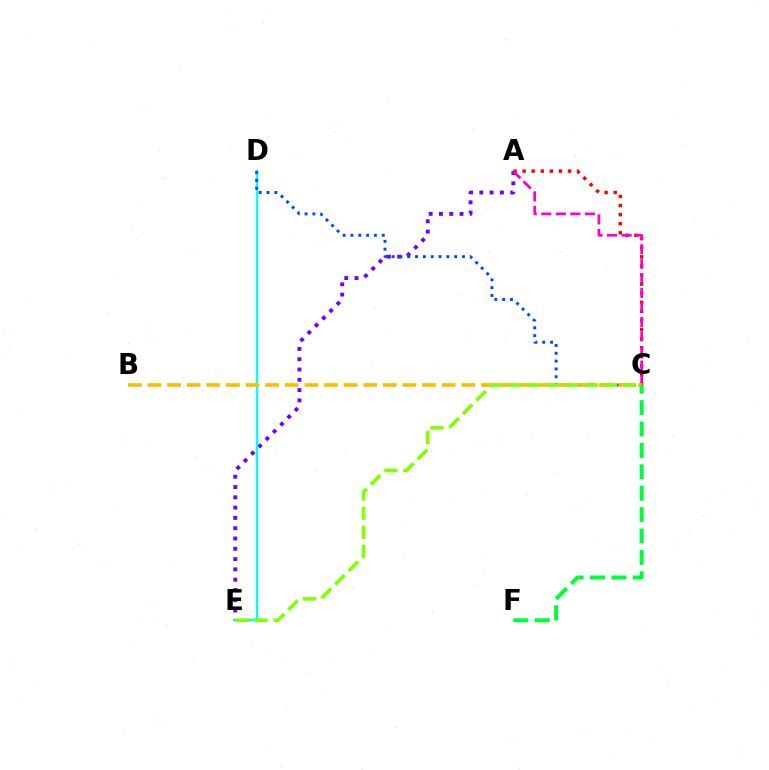{('A', 'C'): [{'color': '#ff0000', 'line_style': 'dotted', 'thickness': 2.47}, {'color': '#ff00cf', 'line_style': 'dashed', 'thickness': 1.97}], ('A', 'E'): [{'color': '#7200ff', 'line_style': 'dotted', 'thickness': 2.8}], ('D', 'E'): [{'color': '#00fff6', 'line_style': 'solid', 'thickness': 1.77}], ('C', 'D'): [{'color': '#004bff', 'line_style': 'dotted', 'thickness': 2.12}], ('B', 'C'): [{'color': '#ffbd00', 'line_style': 'dashed', 'thickness': 2.66}], ('C', 'F'): [{'color': '#00ff39', 'line_style': 'dashed', 'thickness': 2.91}], ('C', 'E'): [{'color': '#84ff00', 'line_style': 'dashed', 'thickness': 2.6}]}